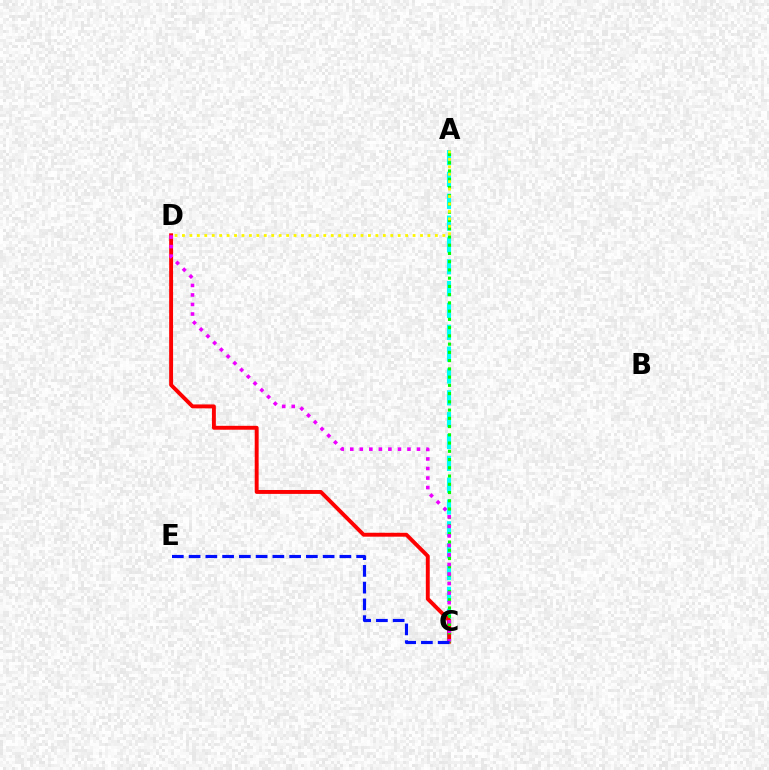{('A', 'C'): [{'color': '#00fff6', 'line_style': 'dashed', 'thickness': 2.97}, {'color': '#08ff00', 'line_style': 'dotted', 'thickness': 2.24}], ('C', 'D'): [{'color': '#ff0000', 'line_style': 'solid', 'thickness': 2.81}, {'color': '#ee00ff', 'line_style': 'dotted', 'thickness': 2.59}], ('A', 'D'): [{'color': '#fcf500', 'line_style': 'dotted', 'thickness': 2.02}], ('C', 'E'): [{'color': '#0010ff', 'line_style': 'dashed', 'thickness': 2.28}]}